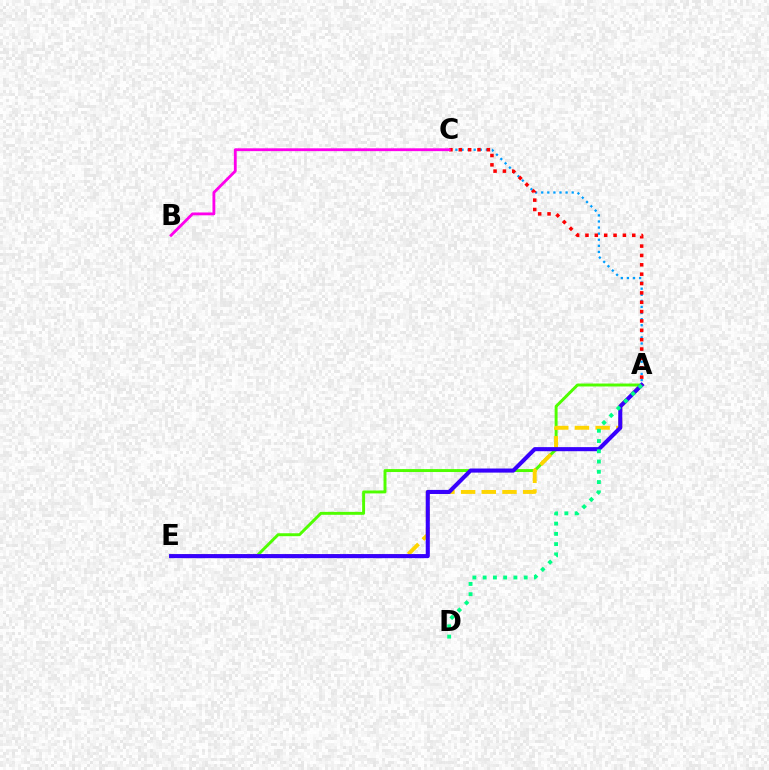{('A', 'C'): [{'color': '#009eff', 'line_style': 'dotted', 'thickness': 1.65}, {'color': '#ff0000', 'line_style': 'dotted', 'thickness': 2.54}], ('A', 'E'): [{'color': '#4fff00', 'line_style': 'solid', 'thickness': 2.12}, {'color': '#ffd500', 'line_style': 'dashed', 'thickness': 2.81}, {'color': '#3700ff', 'line_style': 'solid', 'thickness': 2.94}], ('A', 'D'): [{'color': '#00ff86', 'line_style': 'dotted', 'thickness': 2.79}], ('B', 'C'): [{'color': '#ff00ed', 'line_style': 'solid', 'thickness': 2.04}]}